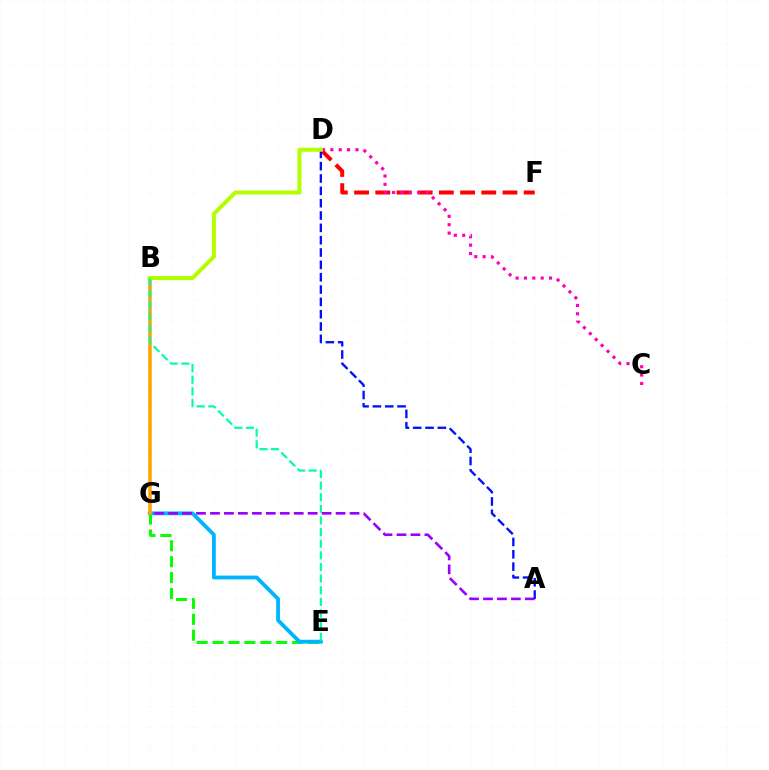{('E', 'G'): [{'color': '#08ff00', 'line_style': 'dashed', 'thickness': 2.16}, {'color': '#00b5ff', 'line_style': 'solid', 'thickness': 2.75}], ('A', 'G'): [{'color': '#9b00ff', 'line_style': 'dashed', 'thickness': 1.9}], ('D', 'F'): [{'color': '#ff0000', 'line_style': 'dashed', 'thickness': 2.88}], ('A', 'D'): [{'color': '#0010ff', 'line_style': 'dashed', 'thickness': 1.68}], ('B', 'G'): [{'color': '#ffa500', 'line_style': 'solid', 'thickness': 2.57}], ('C', 'D'): [{'color': '#ff00bd', 'line_style': 'dotted', 'thickness': 2.27}], ('B', 'D'): [{'color': '#b3ff00', 'line_style': 'solid', 'thickness': 2.9}], ('B', 'E'): [{'color': '#00ff9d', 'line_style': 'dashed', 'thickness': 1.58}]}